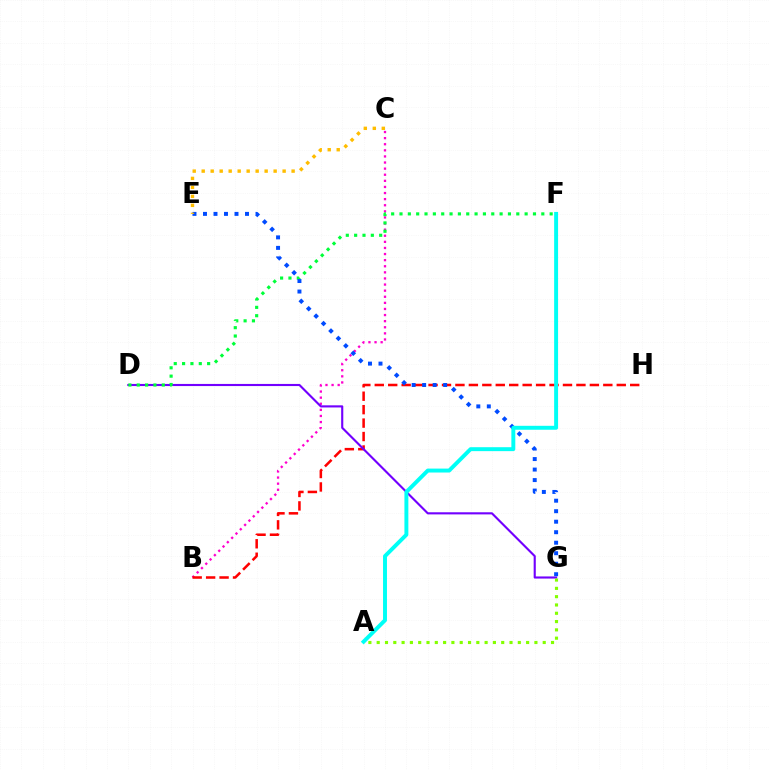{('B', 'C'): [{'color': '#ff00cf', 'line_style': 'dotted', 'thickness': 1.66}], ('B', 'H'): [{'color': '#ff0000', 'line_style': 'dashed', 'thickness': 1.83}], ('D', 'G'): [{'color': '#7200ff', 'line_style': 'solid', 'thickness': 1.53}], ('D', 'F'): [{'color': '#00ff39', 'line_style': 'dotted', 'thickness': 2.27}], ('E', 'G'): [{'color': '#004bff', 'line_style': 'dotted', 'thickness': 2.85}], ('A', 'G'): [{'color': '#84ff00', 'line_style': 'dotted', 'thickness': 2.26}], ('C', 'E'): [{'color': '#ffbd00', 'line_style': 'dotted', 'thickness': 2.44}], ('A', 'F'): [{'color': '#00fff6', 'line_style': 'solid', 'thickness': 2.83}]}